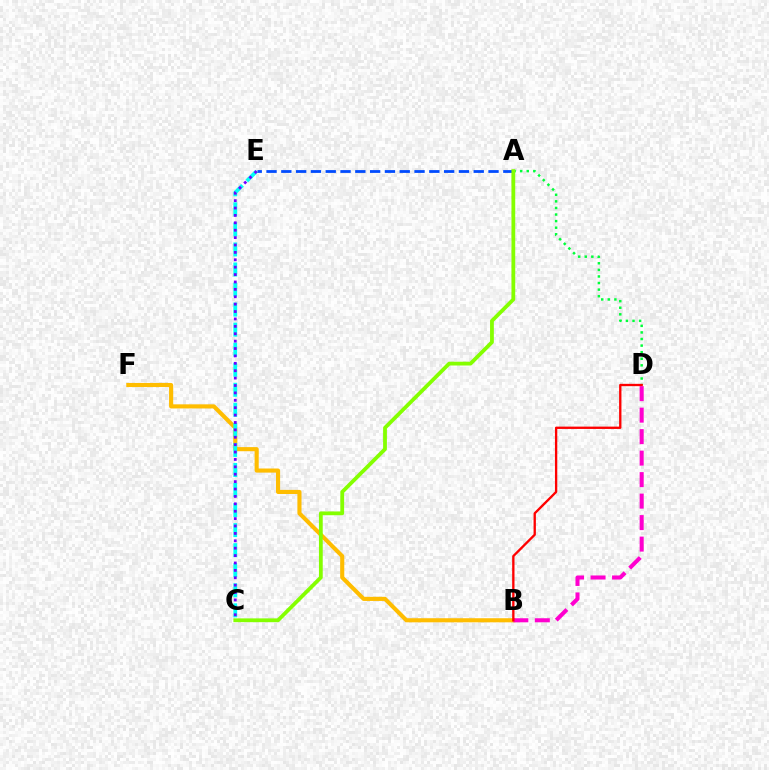{('B', 'F'): [{'color': '#ffbd00', 'line_style': 'solid', 'thickness': 2.96}], ('A', 'D'): [{'color': '#00ff39', 'line_style': 'dotted', 'thickness': 1.79}], ('B', 'D'): [{'color': '#ff00cf', 'line_style': 'dashed', 'thickness': 2.92}, {'color': '#ff0000', 'line_style': 'solid', 'thickness': 1.68}], ('C', 'E'): [{'color': '#00fff6', 'line_style': 'dashed', 'thickness': 2.72}, {'color': '#7200ff', 'line_style': 'dotted', 'thickness': 2.01}], ('A', 'E'): [{'color': '#004bff', 'line_style': 'dashed', 'thickness': 2.01}], ('A', 'C'): [{'color': '#84ff00', 'line_style': 'solid', 'thickness': 2.73}]}